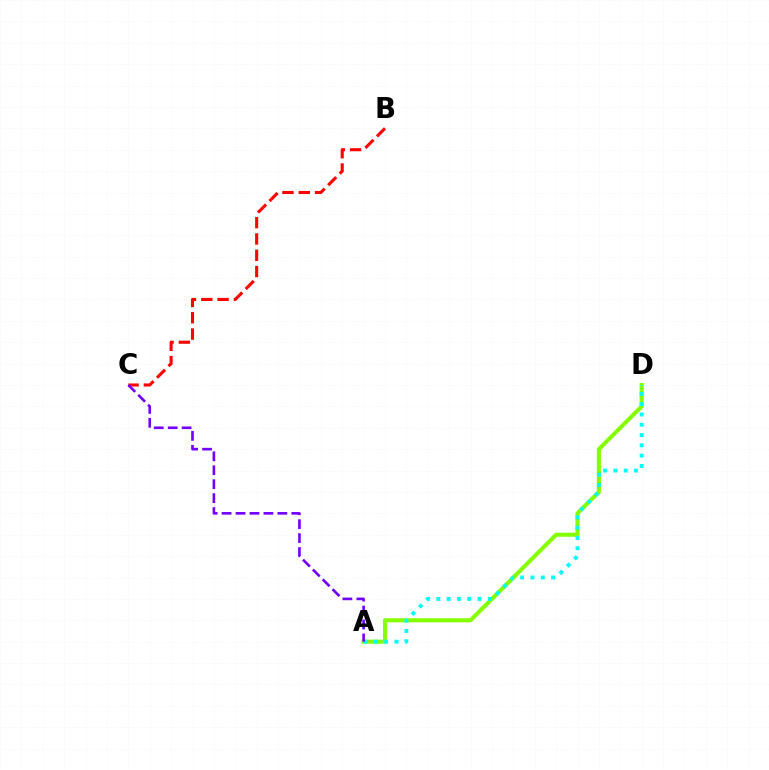{('A', 'D'): [{'color': '#84ff00', 'line_style': 'solid', 'thickness': 2.93}, {'color': '#00fff6', 'line_style': 'dotted', 'thickness': 2.8}], ('B', 'C'): [{'color': '#ff0000', 'line_style': 'dashed', 'thickness': 2.22}], ('A', 'C'): [{'color': '#7200ff', 'line_style': 'dashed', 'thickness': 1.89}]}